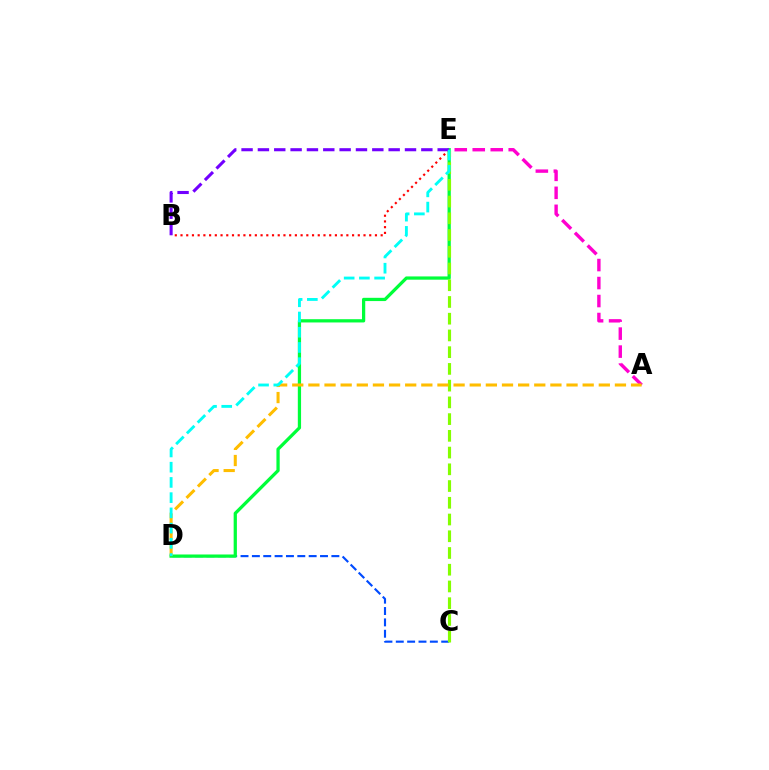{('C', 'D'): [{'color': '#004bff', 'line_style': 'dashed', 'thickness': 1.54}], ('D', 'E'): [{'color': '#00ff39', 'line_style': 'solid', 'thickness': 2.34}, {'color': '#00fff6', 'line_style': 'dashed', 'thickness': 2.07}], ('B', 'E'): [{'color': '#ff0000', 'line_style': 'dotted', 'thickness': 1.55}, {'color': '#7200ff', 'line_style': 'dashed', 'thickness': 2.22}], ('C', 'E'): [{'color': '#84ff00', 'line_style': 'dashed', 'thickness': 2.27}], ('A', 'E'): [{'color': '#ff00cf', 'line_style': 'dashed', 'thickness': 2.44}], ('A', 'D'): [{'color': '#ffbd00', 'line_style': 'dashed', 'thickness': 2.19}]}